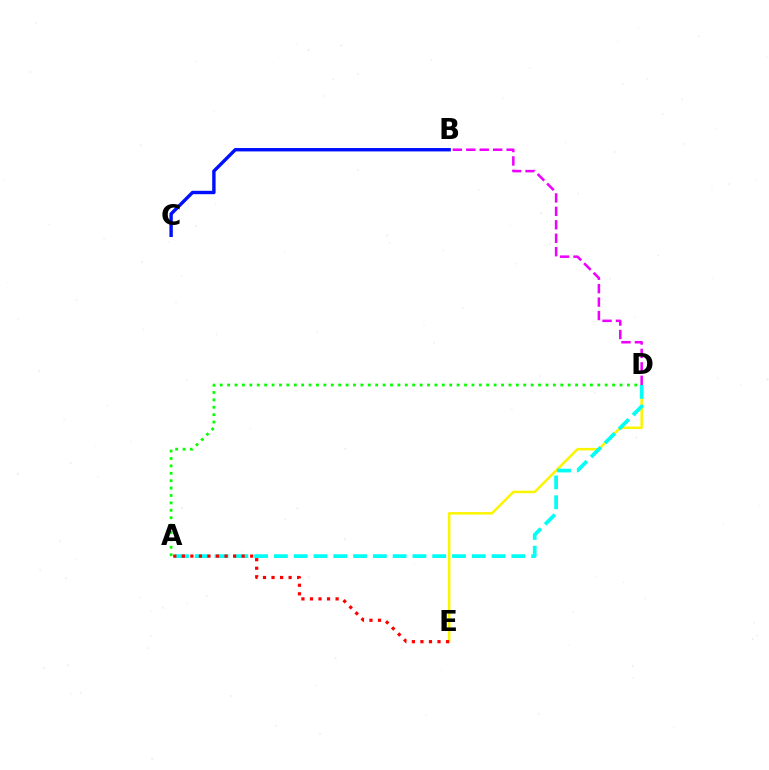{('D', 'E'): [{'color': '#fcf500', 'line_style': 'solid', 'thickness': 1.81}], ('A', 'D'): [{'color': '#00fff6', 'line_style': 'dashed', 'thickness': 2.69}, {'color': '#08ff00', 'line_style': 'dotted', 'thickness': 2.01}], ('B', 'D'): [{'color': '#ee00ff', 'line_style': 'dashed', 'thickness': 1.83}], ('A', 'E'): [{'color': '#ff0000', 'line_style': 'dotted', 'thickness': 2.32}], ('B', 'C'): [{'color': '#0010ff', 'line_style': 'solid', 'thickness': 2.45}]}